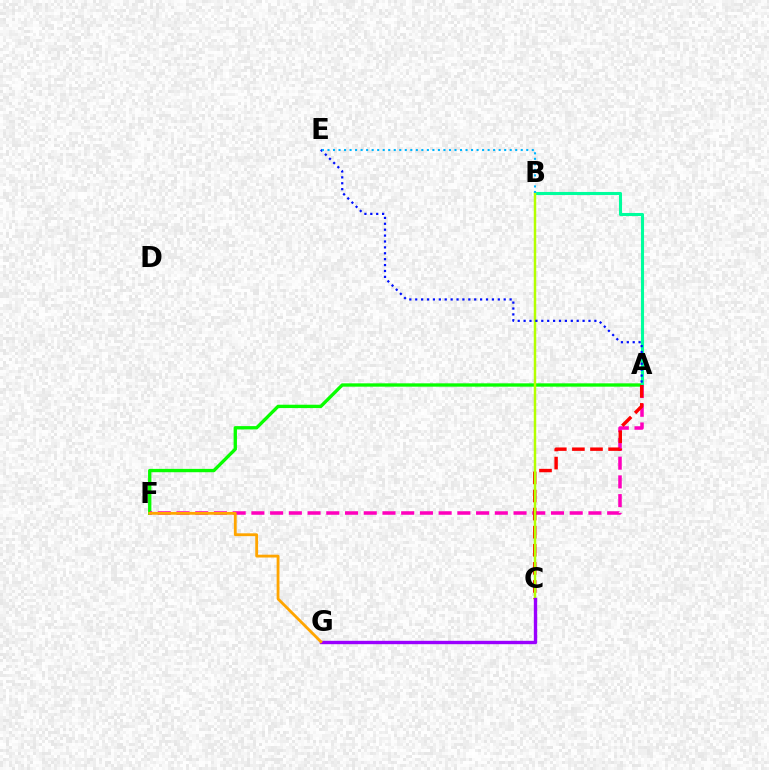{('A', 'F'): [{'color': '#08ff00', 'line_style': 'solid', 'thickness': 2.4}, {'color': '#ff00bd', 'line_style': 'dashed', 'thickness': 2.54}], ('A', 'B'): [{'color': '#00ff9d', 'line_style': 'solid', 'thickness': 2.21}], ('A', 'C'): [{'color': '#ff0000', 'line_style': 'dashed', 'thickness': 2.46}], ('B', 'C'): [{'color': '#b3ff00', 'line_style': 'solid', 'thickness': 1.78}], ('A', 'E'): [{'color': '#0010ff', 'line_style': 'dotted', 'thickness': 1.6}], ('B', 'E'): [{'color': '#00b5ff', 'line_style': 'dotted', 'thickness': 1.5}], ('C', 'G'): [{'color': '#9b00ff', 'line_style': 'solid', 'thickness': 2.43}], ('F', 'G'): [{'color': '#ffa500', 'line_style': 'solid', 'thickness': 2.03}]}